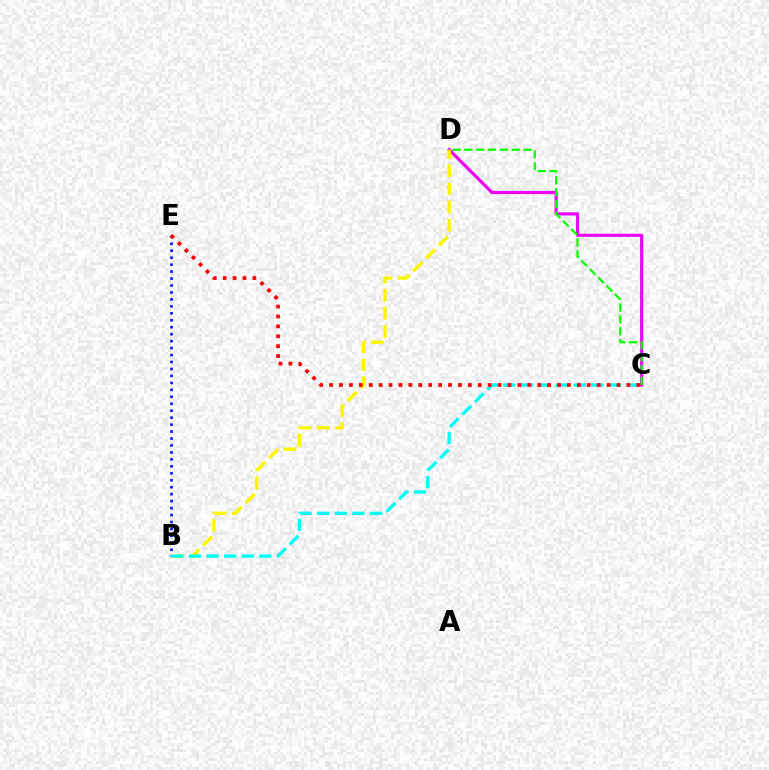{('C', 'D'): [{'color': '#ee00ff', 'line_style': 'solid', 'thickness': 2.26}, {'color': '#08ff00', 'line_style': 'dashed', 'thickness': 1.61}], ('B', 'D'): [{'color': '#fcf500', 'line_style': 'dashed', 'thickness': 2.47}], ('B', 'E'): [{'color': '#0010ff', 'line_style': 'dotted', 'thickness': 1.89}], ('B', 'C'): [{'color': '#00fff6', 'line_style': 'dashed', 'thickness': 2.39}], ('C', 'E'): [{'color': '#ff0000', 'line_style': 'dotted', 'thickness': 2.69}]}